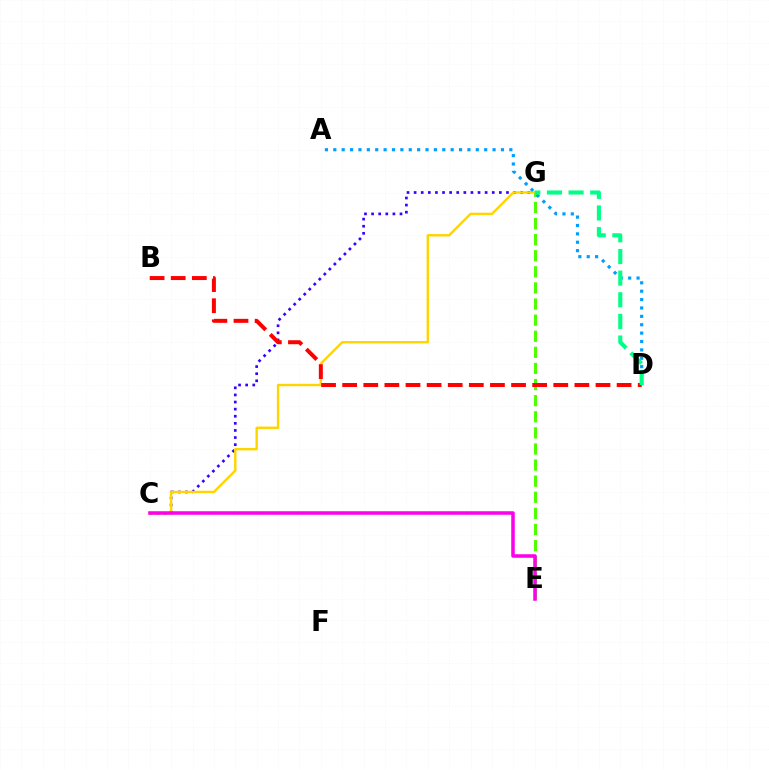{('C', 'G'): [{'color': '#3700ff', 'line_style': 'dotted', 'thickness': 1.93}, {'color': '#ffd500', 'line_style': 'solid', 'thickness': 1.73}], ('E', 'G'): [{'color': '#4fff00', 'line_style': 'dashed', 'thickness': 2.19}], ('A', 'D'): [{'color': '#009eff', 'line_style': 'dotted', 'thickness': 2.28}], ('B', 'D'): [{'color': '#ff0000', 'line_style': 'dashed', 'thickness': 2.87}], ('D', 'G'): [{'color': '#00ff86', 'line_style': 'dashed', 'thickness': 2.94}], ('C', 'E'): [{'color': '#ff00ed', 'line_style': 'solid', 'thickness': 2.54}]}